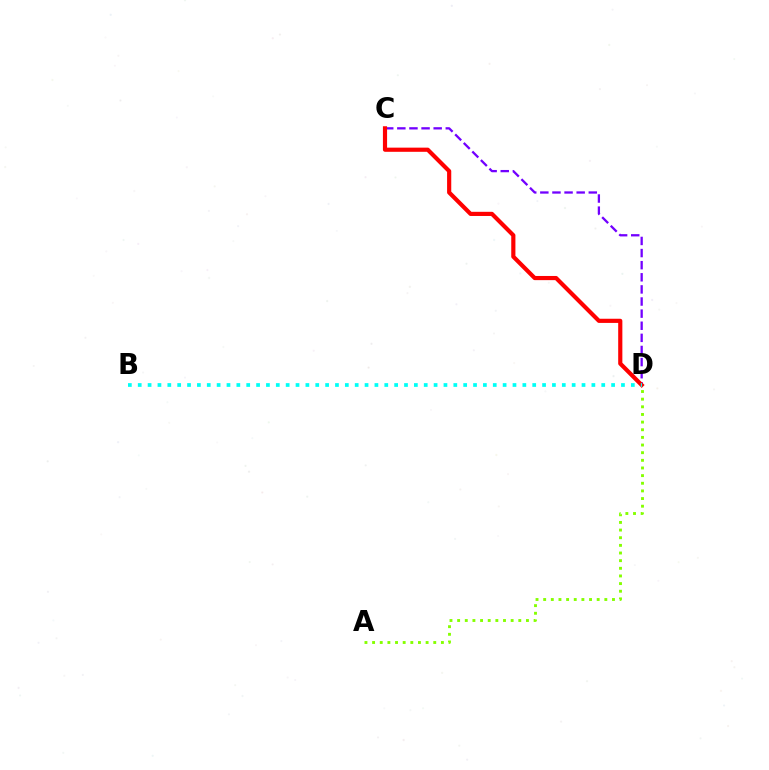{('C', 'D'): [{'color': '#7200ff', 'line_style': 'dashed', 'thickness': 1.65}, {'color': '#ff0000', 'line_style': 'solid', 'thickness': 3.0}], ('A', 'D'): [{'color': '#84ff00', 'line_style': 'dotted', 'thickness': 2.08}], ('B', 'D'): [{'color': '#00fff6', 'line_style': 'dotted', 'thickness': 2.68}]}